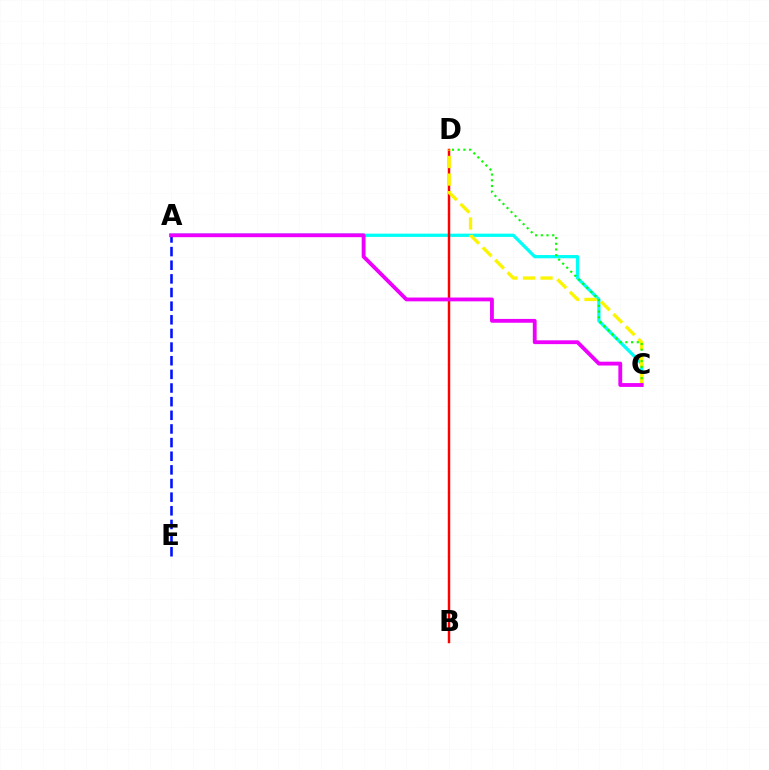{('A', 'C'): [{'color': '#00fff6', 'line_style': 'solid', 'thickness': 2.34}, {'color': '#ee00ff', 'line_style': 'solid', 'thickness': 2.76}], ('B', 'D'): [{'color': '#ff0000', 'line_style': 'solid', 'thickness': 1.77}], ('C', 'D'): [{'color': '#fcf500', 'line_style': 'dashed', 'thickness': 2.39}, {'color': '#08ff00', 'line_style': 'dotted', 'thickness': 1.55}], ('A', 'E'): [{'color': '#0010ff', 'line_style': 'dashed', 'thickness': 1.85}]}